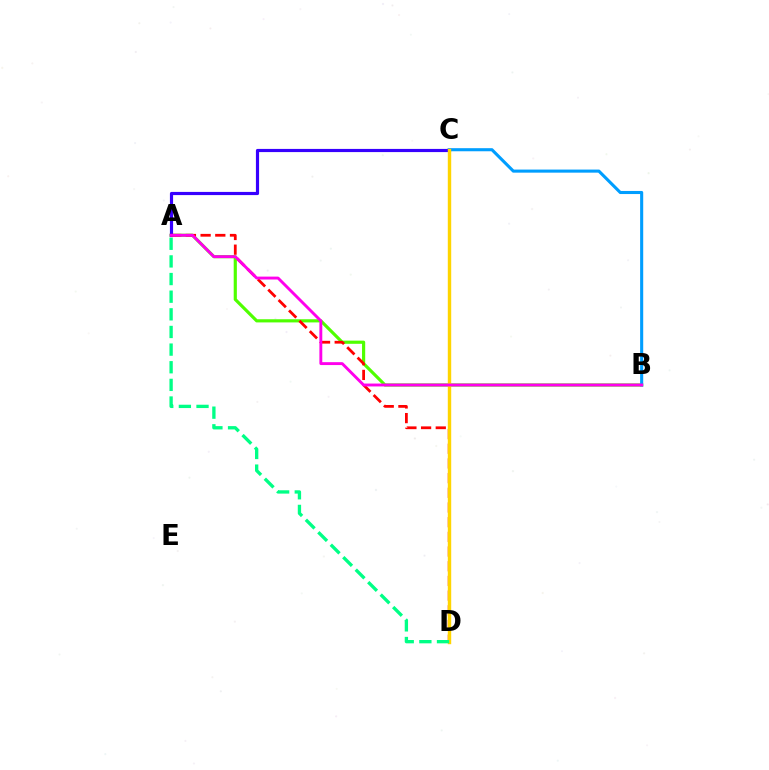{('A', 'B'): [{'color': '#4fff00', 'line_style': 'solid', 'thickness': 2.28}, {'color': '#ff00ed', 'line_style': 'solid', 'thickness': 2.08}], ('B', 'C'): [{'color': '#009eff', 'line_style': 'solid', 'thickness': 2.22}], ('A', 'C'): [{'color': '#3700ff', 'line_style': 'solid', 'thickness': 2.28}], ('A', 'D'): [{'color': '#ff0000', 'line_style': 'dashed', 'thickness': 2.0}, {'color': '#00ff86', 'line_style': 'dashed', 'thickness': 2.4}], ('C', 'D'): [{'color': '#ffd500', 'line_style': 'solid', 'thickness': 2.46}]}